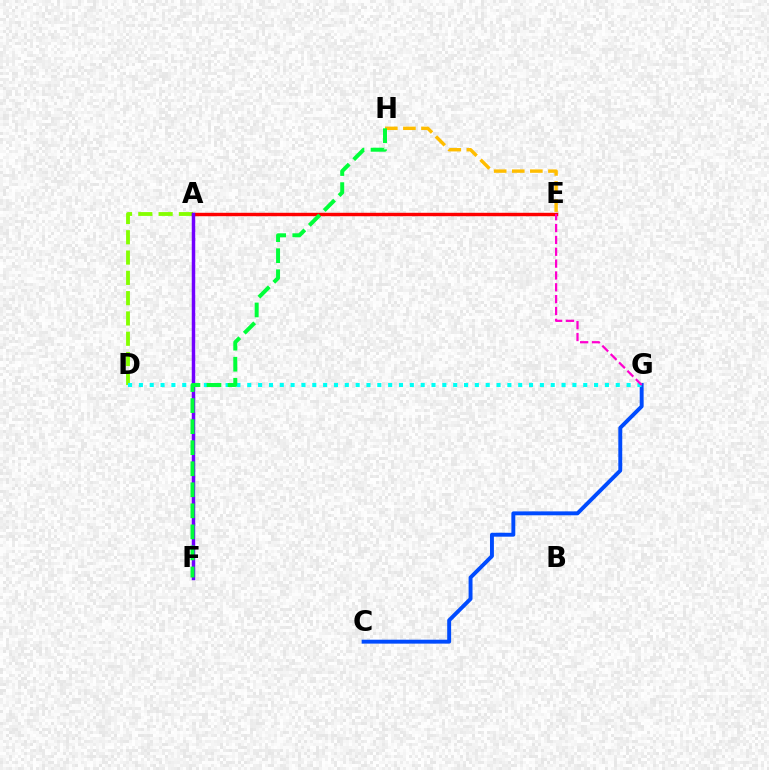{('C', 'G'): [{'color': '#004bff', 'line_style': 'solid', 'thickness': 2.82}], ('A', 'D'): [{'color': '#84ff00', 'line_style': 'dashed', 'thickness': 2.76}], ('A', 'E'): [{'color': '#ff0000', 'line_style': 'solid', 'thickness': 2.46}], ('D', 'G'): [{'color': '#00fff6', 'line_style': 'dotted', 'thickness': 2.94}], ('E', 'H'): [{'color': '#ffbd00', 'line_style': 'dashed', 'thickness': 2.46}], ('A', 'F'): [{'color': '#7200ff', 'line_style': 'solid', 'thickness': 2.5}], ('F', 'H'): [{'color': '#00ff39', 'line_style': 'dashed', 'thickness': 2.86}], ('E', 'G'): [{'color': '#ff00cf', 'line_style': 'dashed', 'thickness': 1.61}]}